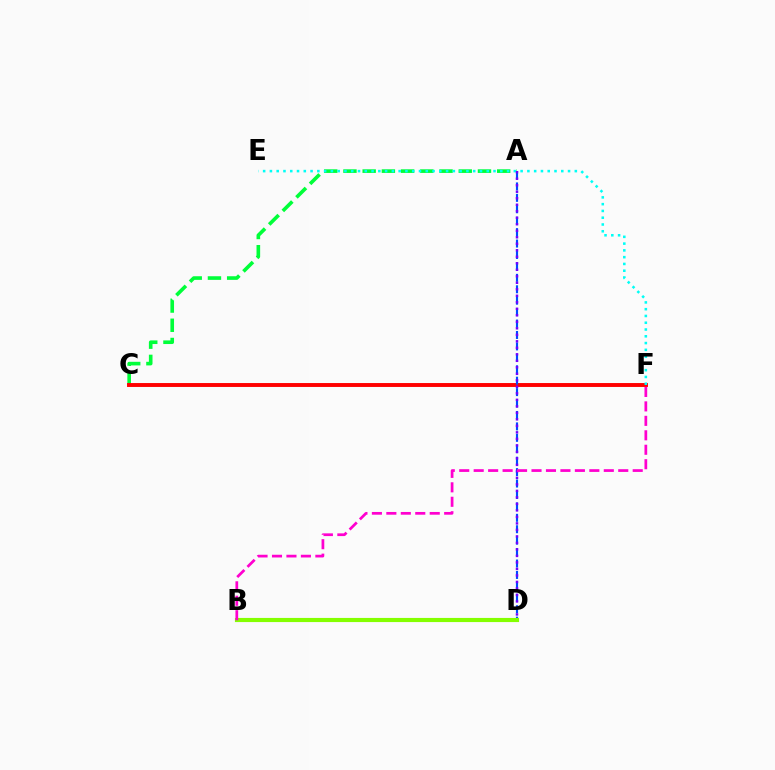{('A', 'C'): [{'color': '#00ff39', 'line_style': 'dashed', 'thickness': 2.61}], ('C', 'F'): [{'color': '#ff0000', 'line_style': 'solid', 'thickness': 2.81}], ('A', 'D'): [{'color': '#004bff', 'line_style': 'dashed', 'thickness': 1.55}, {'color': '#7200ff', 'line_style': 'dotted', 'thickness': 1.77}], ('E', 'F'): [{'color': '#00fff6', 'line_style': 'dotted', 'thickness': 1.84}], ('B', 'D'): [{'color': '#ffbd00', 'line_style': 'dashed', 'thickness': 2.55}, {'color': '#84ff00', 'line_style': 'solid', 'thickness': 2.98}], ('B', 'F'): [{'color': '#ff00cf', 'line_style': 'dashed', 'thickness': 1.96}]}